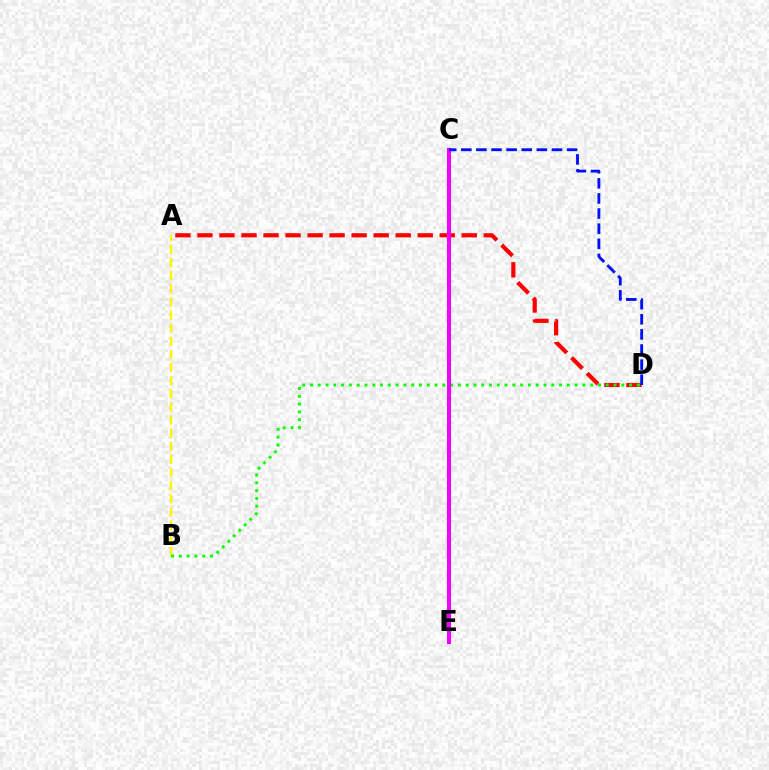{('A', 'D'): [{'color': '#ff0000', 'line_style': 'dashed', 'thickness': 2.99}], ('A', 'B'): [{'color': '#fcf500', 'line_style': 'dashed', 'thickness': 1.78}], ('C', 'E'): [{'color': '#00fff6', 'line_style': 'dotted', 'thickness': 2.58}, {'color': '#ee00ff', 'line_style': 'solid', 'thickness': 2.94}], ('B', 'D'): [{'color': '#08ff00', 'line_style': 'dotted', 'thickness': 2.11}], ('C', 'D'): [{'color': '#0010ff', 'line_style': 'dashed', 'thickness': 2.05}]}